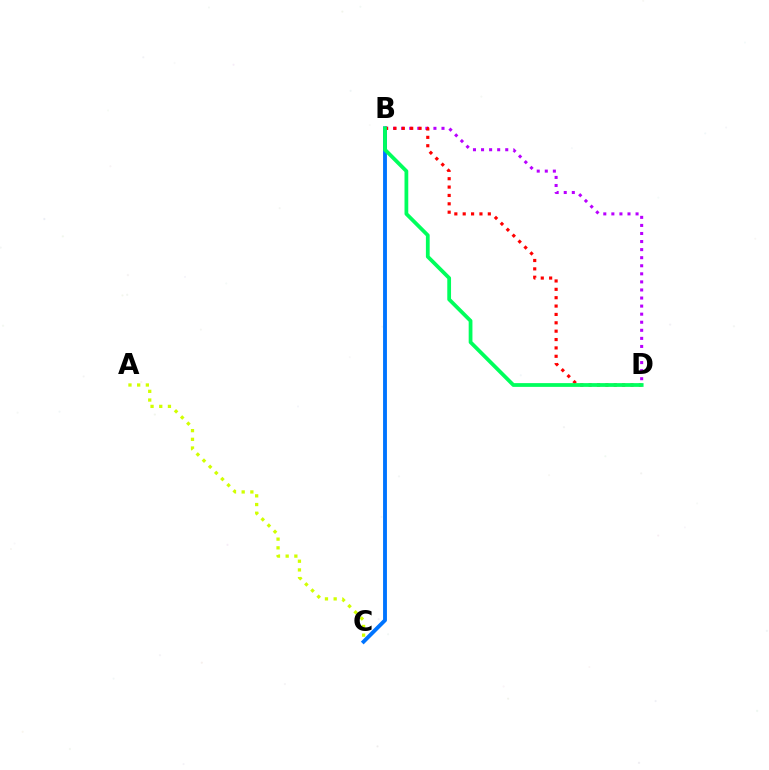{('B', 'C'): [{'color': '#0074ff', 'line_style': 'solid', 'thickness': 2.78}], ('B', 'D'): [{'color': '#b900ff', 'line_style': 'dotted', 'thickness': 2.19}, {'color': '#ff0000', 'line_style': 'dotted', 'thickness': 2.27}, {'color': '#00ff5c', 'line_style': 'solid', 'thickness': 2.71}], ('A', 'C'): [{'color': '#d1ff00', 'line_style': 'dotted', 'thickness': 2.36}]}